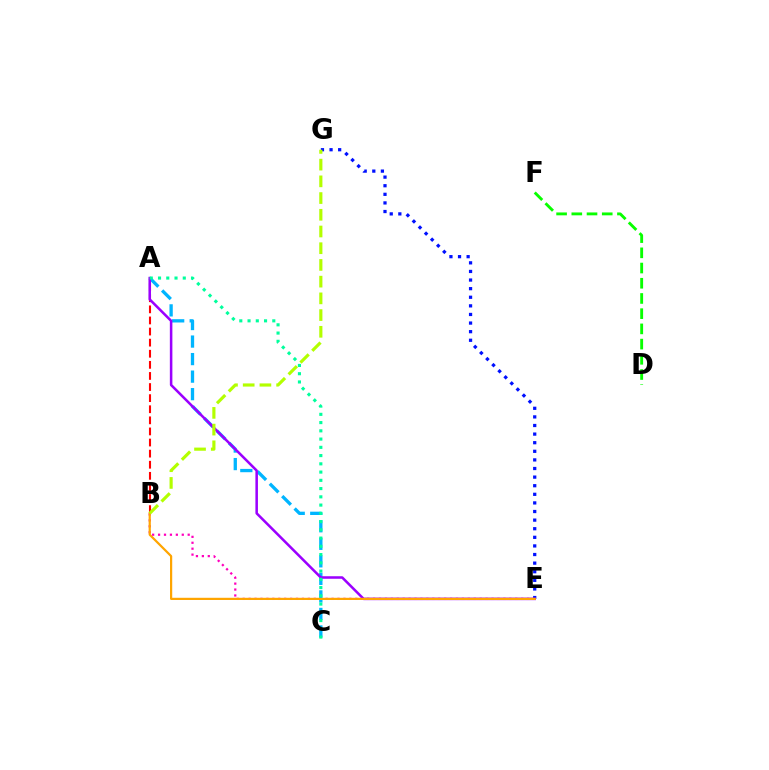{('B', 'E'): [{'color': '#ff00bd', 'line_style': 'dotted', 'thickness': 1.61}, {'color': '#ffa500', 'line_style': 'solid', 'thickness': 1.59}], ('E', 'G'): [{'color': '#0010ff', 'line_style': 'dotted', 'thickness': 2.34}], ('D', 'F'): [{'color': '#08ff00', 'line_style': 'dashed', 'thickness': 2.07}], ('A', 'C'): [{'color': '#00b5ff', 'line_style': 'dashed', 'thickness': 2.38}, {'color': '#00ff9d', 'line_style': 'dotted', 'thickness': 2.24}], ('A', 'B'): [{'color': '#ff0000', 'line_style': 'dashed', 'thickness': 1.51}], ('A', 'E'): [{'color': '#9b00ff', 'line_style': 'solid', 'thickness': 1.82}], ('B', 'G'): [{'color': '#b3ff00', 'line_style': 'dashed', 'thickness': 2.27}]}